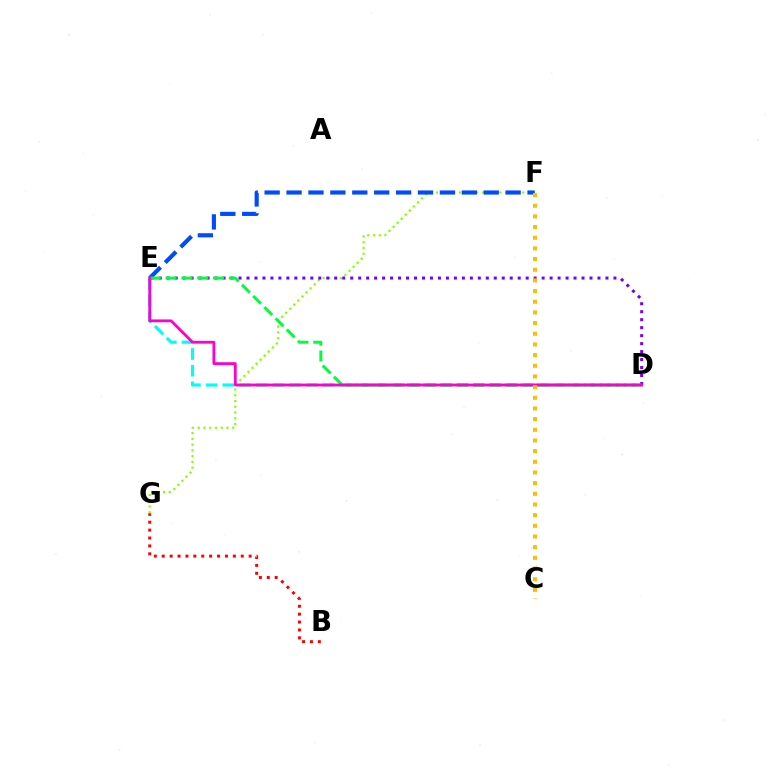{('F', 'G'): [{'color': '#84ff00', 'line_style': 'dotted', 'thickness': 1.56}], ('E', 'F'): [{'color': '#004bff', 'line_style': 'dashed', 'thickness': 2.98}], ('D', 'E'): [{'color': '#00fff6', 'line_style': 'dashed', 'thickness': 2.27}, {'color': '#7200ff', 'line_style': 'dotted', 'thickness': 2.17}, {'color': '#00ff39', 'line_style': 'dashed', 'thickness': 2.15}, {'color': '#ff00cf', 'line_style': 'solid', 'thickness': 2.03}], ('B', 'G'): [{'color': '#ff0000', 'line_style': 'dotted', 'thickness': 2.15}], ('C', 'F'): [{'color': '#ffbd00', 'line_style': 'dotted', 'thickness': 2.9}]}